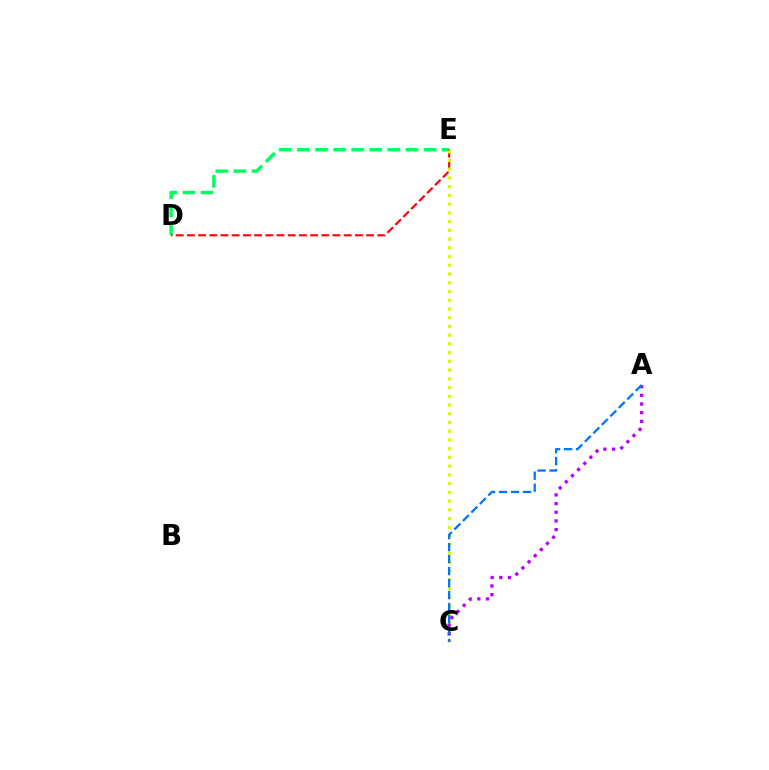{('D', 'E'): [{'color': '#00ff5c', 'line_style': 'dashed', 'thickness': 2.46}, {'color': '#ff0000', 'line_style': 'dashed', 'thickness': 1.52}], ('C', 'E'): [{'color': '#d1ff00', 'line_style': 'dotted', 'thickness': 2.37}], ('A', 'C'): [{'color': '#b900ff', 'line_style': 'dotted', 'thickness': 2.36}, {'color': '#0074ff', 'line_style': 'dashed', 'thickness': 1.63}]}